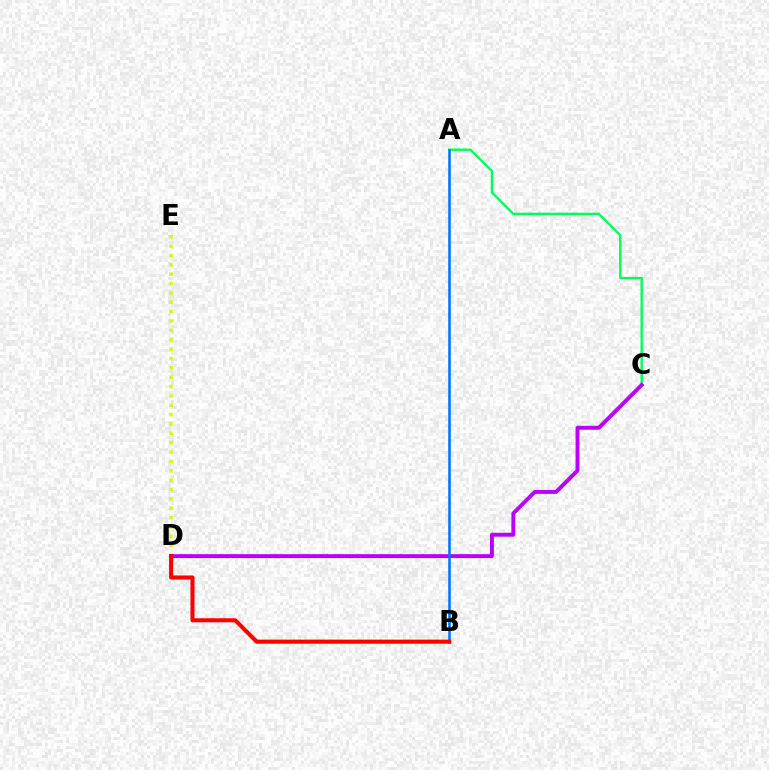{('A', 'C'): [{'color': '#00ff5c', 'line_style': 'solid', 'thickness': 1.71}], ('D', 'E'): [{'color': '#d1ff00', 'line_style': 'dotted', 'thickness': 2.54}], ('C', 'D'): [{'color': '#b900ff', 'line_style': 'solid', 'thickness': 2.82}], ('A', 'B'): [{'color': '#0074ff', 'line_style': 'solid', 'thickness': 1.85}], ('B', 'D'): [{'color': '#ff0000', 'line_style': 'solid', 'thickness': 2.93}]}